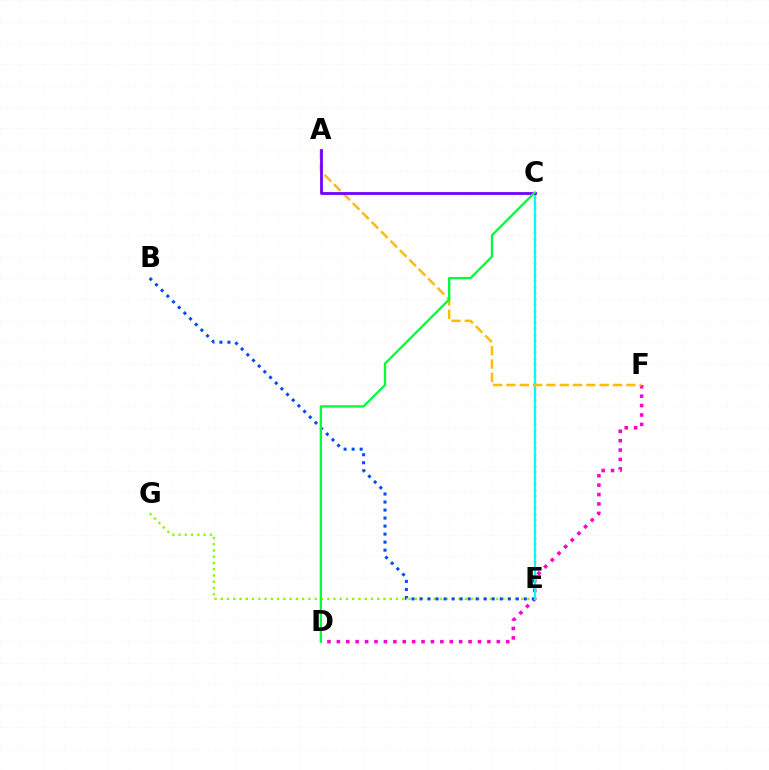{('D', 'F'): [{'color': '#ff00cf', 'line_style': 'dotted', 'thickness': 2.56}], ('C', 'E'): [{'color': '#ff0000', 'line_style': 'dotted', 'thickness': 1.62}, {'color': '#00fff6', 'line_style': 'solid', 'thickness': 1.63}], ('E', 'G'): [{'color': '#84ff00', 'line_style': 'dotted', 'thickness': 1.7}], ('B', 'E'): [{'color': '#004bff', 'line_style': 'dotted', 'thickness': 2.18}], ('A', 'F'): [{'color': '#ffbd00', 'line_style': 'dashed', 'thickness': 1.81}], ('A', 'C'): [{'color': '#7200ff', 'line_style': 'solid', 'thickness': 2.01}], ('C', 'D'): [{'color': '#00ff39', 'line_style': 'solid', 'thickness': 1.66}]}